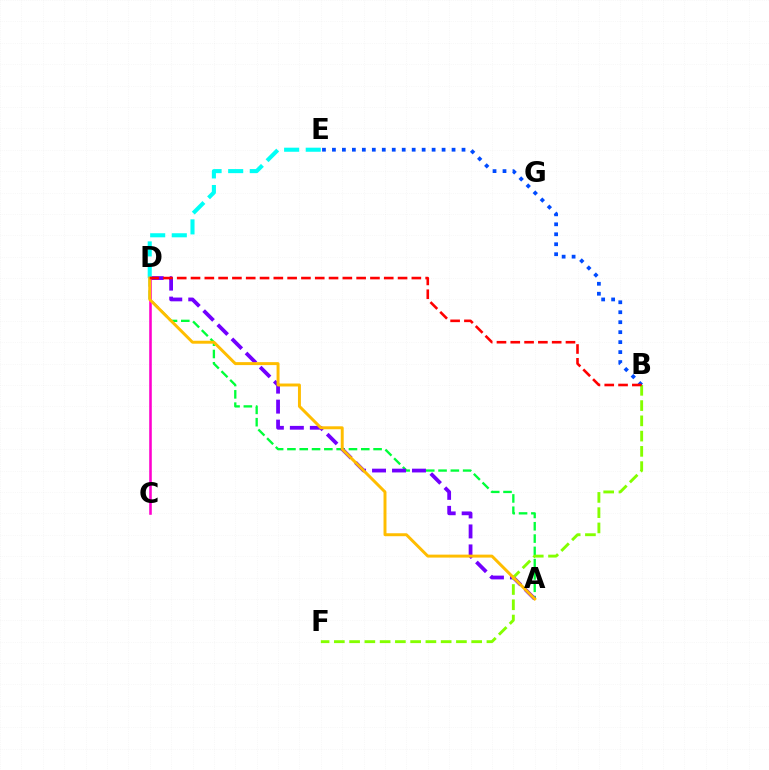{('A', 'D'): [{'color': '#00ff39', 'line_style': 'dashed', 'thickness': 1.67}, {'color': '#7200ff', 'line_style': 'dashed', 'thickness': 2.71}, {'color': '#ffbd00', 'line_style': 'solid', 'thickness': 2.13}], ('C', 'D'): [{'color': '#ff00cf', 'line_style': 'solid', 'thickness': 1.86}], ('B', 'E'): [{'color': '#004bff', 'line_style': 'dotted', 'thickness': 2.71}], ('D', 'E'): [{'color': '#00fff6', 'line_style': 'dashed', 'thickness': 2.93}], ('B', 'F'): [{'color': '#84ff00', 'line_style': 'dashed', 'thickness': 2.07}], ('B', 'D'): [{'color': '#ff0000', 'line_style': 'dashed', 'thickness': 1.88}]}